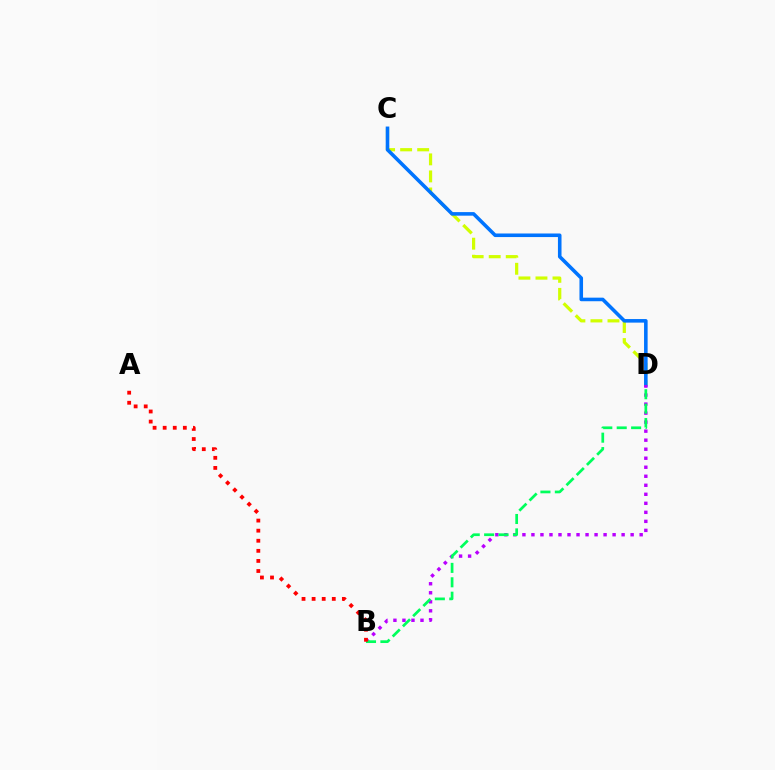{('C', 'D'): [{'color': '#d1ff00', 'line_style': 'dashed', 'thickness': 2.31}, {'color': '#0074ff', 'line_style': 'solid', 'thickness': 2.57}], ('B', 'D'): [{'color': '#b900ff', 'line_style': 'dotted', 'thickness': 2.45}, {'color': '#00ff5c', 'line_style': 'dashed', 'thickness': 1.96}], ('A', 'B'): [{'color': '#ff0000', 'line_style': 'dotted', 'thickness': 2.74}]}